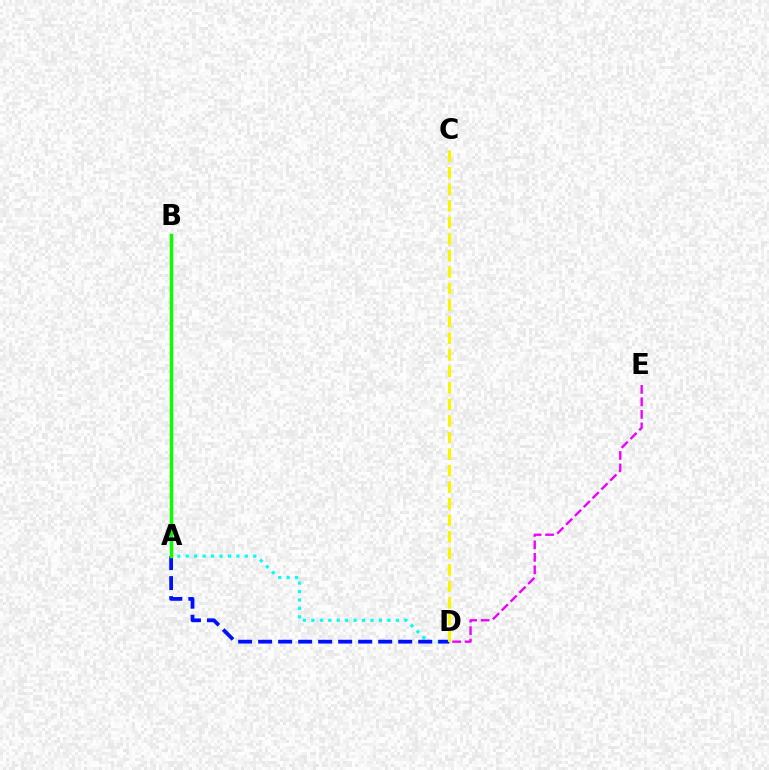{('A', 'D'): [{'color': '#00fff6', 'line_style': 'dotted', 'thickness': 2.29}, {'color': '#0010ff', 'line_style': 'dashed', 'thickness': 2.72}], ('A', 'B'): [{'color': '#ff0000', 'line_style': 'solid', 'thickness': 2.19}, {'color': '#08ff00', 'line_style': 'solid', 'thickness': 2.48}], ('C', 'D'): [{'color': '#fcf500', 'line_style': 'dashed', 'thickness': 2.25}], ('D', 'E'): [{'color': '#ee00ff', 'line_style': 'dashed', 'thickness': 1.7}]}